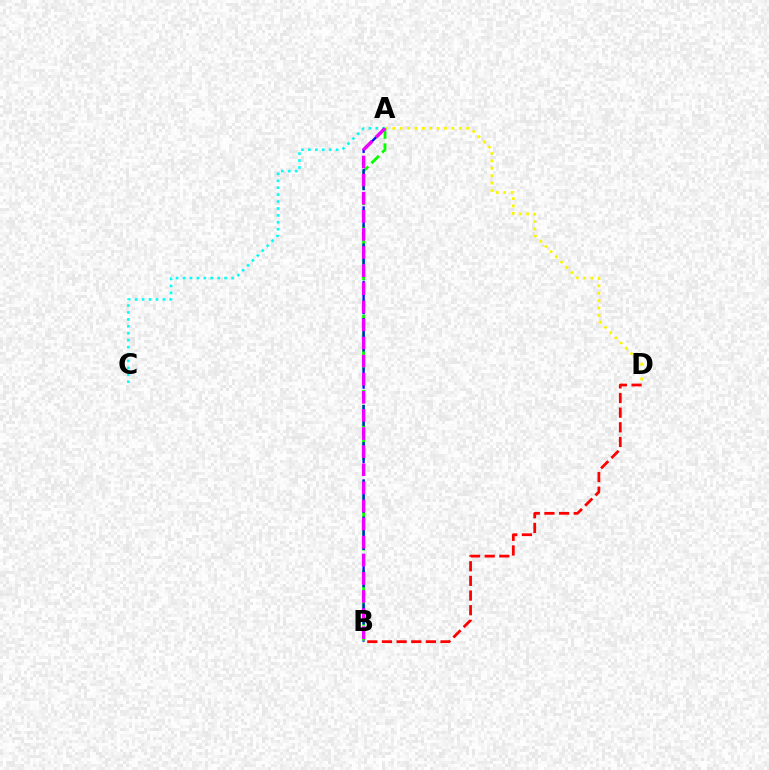{('B', 'D'): [{'color': '#ff0000', 'line_style': 'dashed', 'thickness': 1.99}], ('A', 'D'): [{'color': '#fcf500', 'line_style': 'dotted', 'thickness': 2.01}], ('A', 'B'): [{'color': '#08ff00', 'line_style': 'dashed', 'thickness': 2.04}, {'color': '#0010ff', 'line_style': 'dashed', 'thickness': 1.69}, {'color': '#ee00ff', 'line_style': 'dashed', 'thickness': 2.46}], ('A', 'C'): [{'color': '#00fff6', 'line_style': 'dotted', 'thickness': 1.88}]}